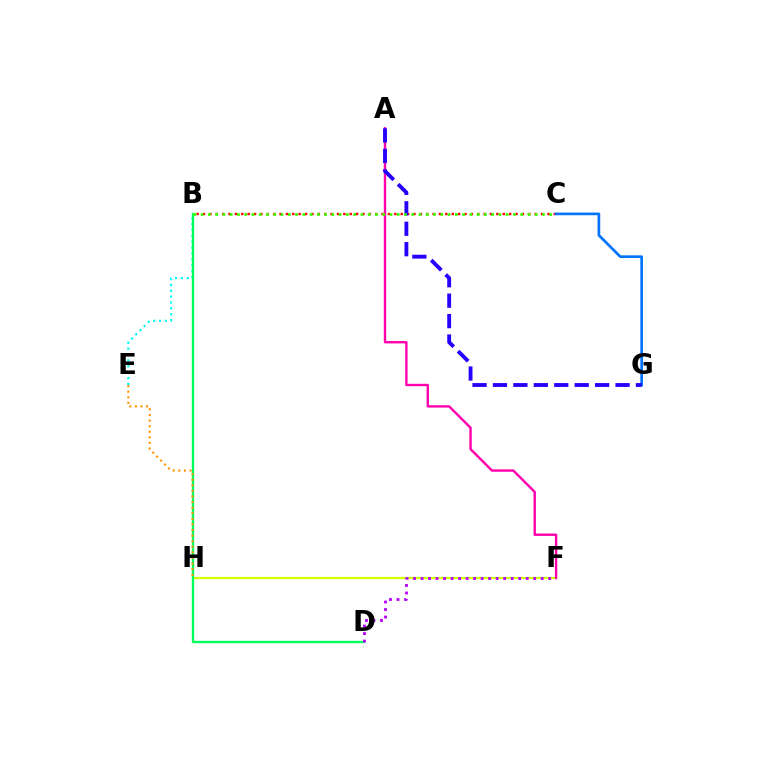{('B', 'E'): [{'color': '#00fff6', 'line_style': 'dotted', 'thickness': 1.6}], ('F', 'H'): [{'color': '#d1ff00', 'line_style': 'solid', 'thickness': 1.57}], ('B', 'C'): [{'color': '#ff0000', 'line_style': 'dotted', 'thickness': 1.73}, {'color': '#3dff00', 'line_style': 'dotted', 'thickness': 1.97}], ('C', 'G'): [{'color': '#0074ff', 'line_style': 'solid', 'thickness': 1.92}], ('B', 'D'): [{'color': '#00ff5c', 'line_style': 'solid', 'thickness': 1.69}], ('D', 'F'): [{'color': '#b900ff', 'line_style': 'dotted', 'thickness': 2.04}], ('A', 'F'): [{'color': '#ff00ac', 'line_style': 'solid', 'thickness': 1.72}], ('A', 'G'): [{'color': '#2500ff', 'line_style': 'dashed', 'thickness': 2.78}], ('E', 'H'): [{'color': '#ff9400', 'line_style': 'dotted', 'thickness': 1.52}]}